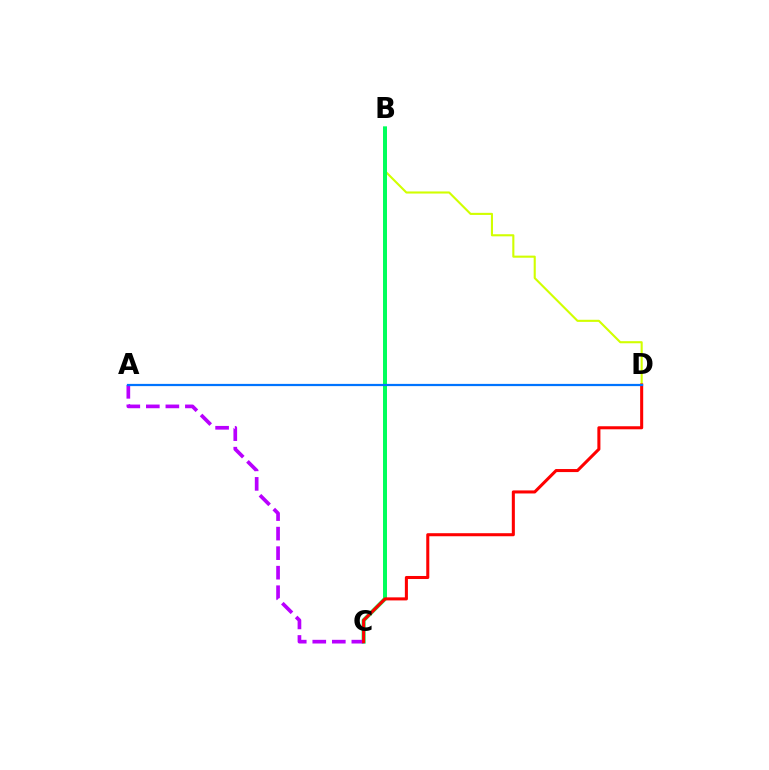{('B', 'D'): [{'color': '#d1ff00', 'line_style': 'solid', 'thickness': 1.51}], ('B', 'C'): [{'color': '#00ff5c', 'line_style': 'solid', 'thickness': 2.87}], ('A', 'C'): [{'color': '#b900ff', 'line_style': 'dashed', 'thickness': 2.65}], ('C', 'D'): [{'color': '#ff0000', 'line_style': 'solid', 'thickness': 2.19}], ('A', 'D'): [{'color': '#0074ff', 'line_style': 'solid', 'thickness': 1.6}]}